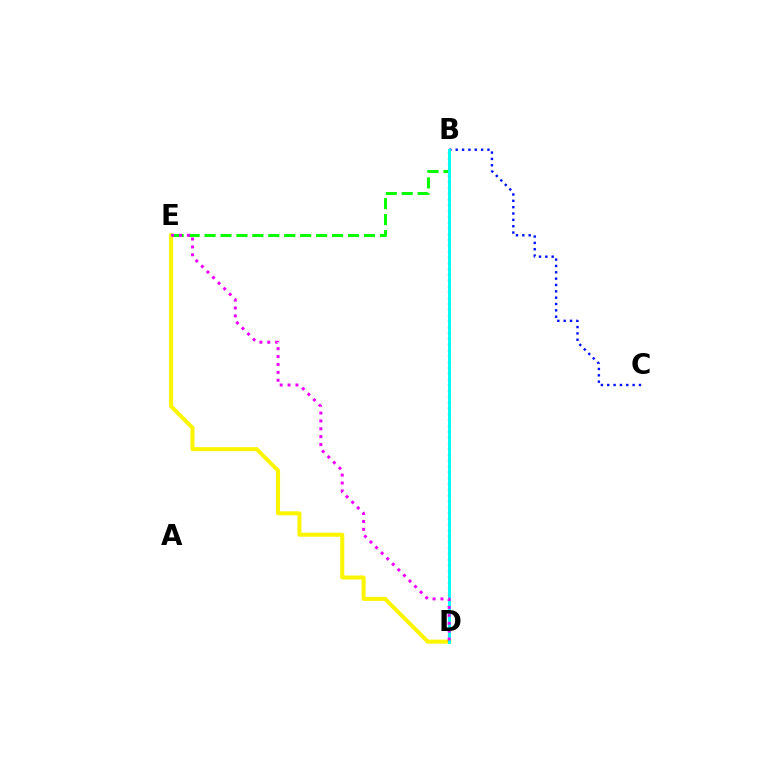{('D', 'E'): [{'color': '#fcf500', 'line_style': 'solid', 'thickness': 2.9}, {'color': '#ee00ff', 'line_style': 'dotted', 'thickness': 2.14}], ('B', 'D'): [{'color': '#ff0000', 'line_style': 'dotted', 'thickness': 1.58}, {'color': '#00fff6', 'line_style': 'solid', 'thickness': 2.1}], ('B', 'C'): [{'color': '#0010ff', 'line_style': 'dotted', 'thickness': 1.72}], ('B', 'E'): [{'color': '#08ff00', 'line_style': 'dashed', 'thickness': 2.17}]}